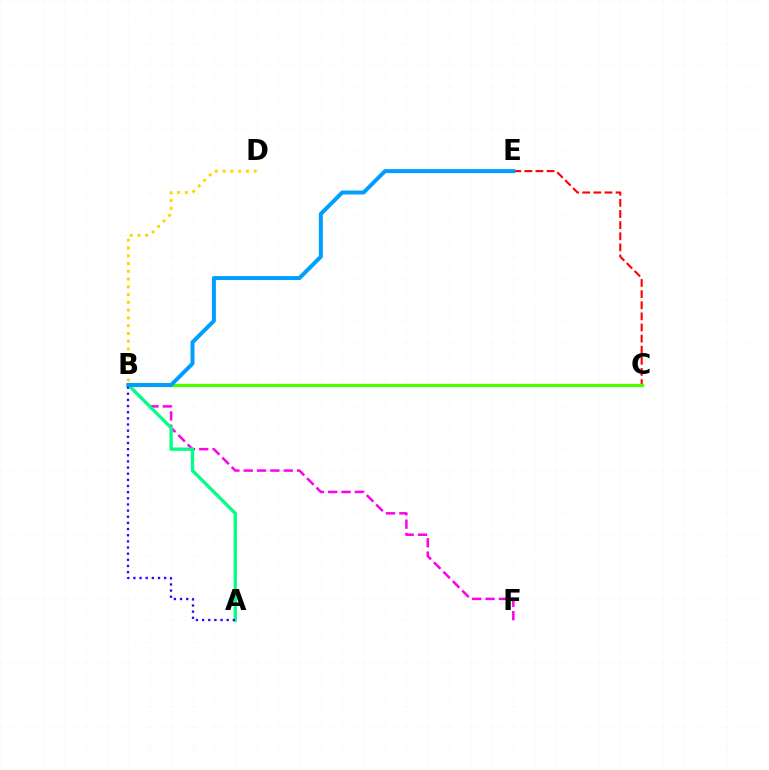{('B', 'F'): [{'color': '#ff00ed', 'line_style': 'dashed', 'thickness': 1.81}], ('B', 'D'): [{'color': '#ffd500', 'line_style': 'dotted', 'thickness': 2.11}], ('A', 'B'): [{'color': '#00ff86', 'line_style': 'solid', 'thickness': 2.39}, {'color': '#3700ff', 'line_style': 'dotted', 'thickness': 1.67}], ('C', 'E'): [{'color': '#ff0000', 'line_style': 'dashed', 'thickness': 1.51}], ('B', 'C'): [{'color': '#4fff00', 'line_style': 'solid', 'thickness': 2.34}], ('B', 'E'): [{'color': '#009eff', 'line_style': 'solid', 'thickness': 2.87}]}